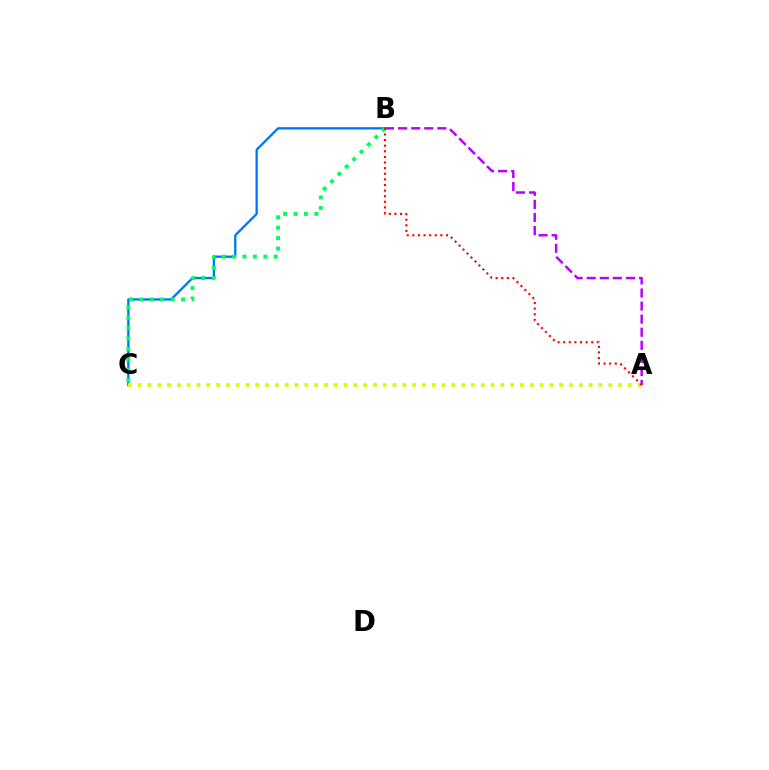{('B', 'C'): [{'color': '#0074ff', 'line_style': 'solid', 'thickness': 1.66}, {'color': '#00ff5c', 'line_style': 'dotted', 'thickness': 2.83}], ('A', 'B'): [{'color': '#b900ff', 'line_style': 'dashed', 'thickness': 1.78}, {'color': '#ff0000', 'line_style': 'dotted', 'thickness': 1.53}], ('A', 'C'): [{'color': '#d1ff00', 'line_style': 'dotted', 'thickness': 2.66}]}